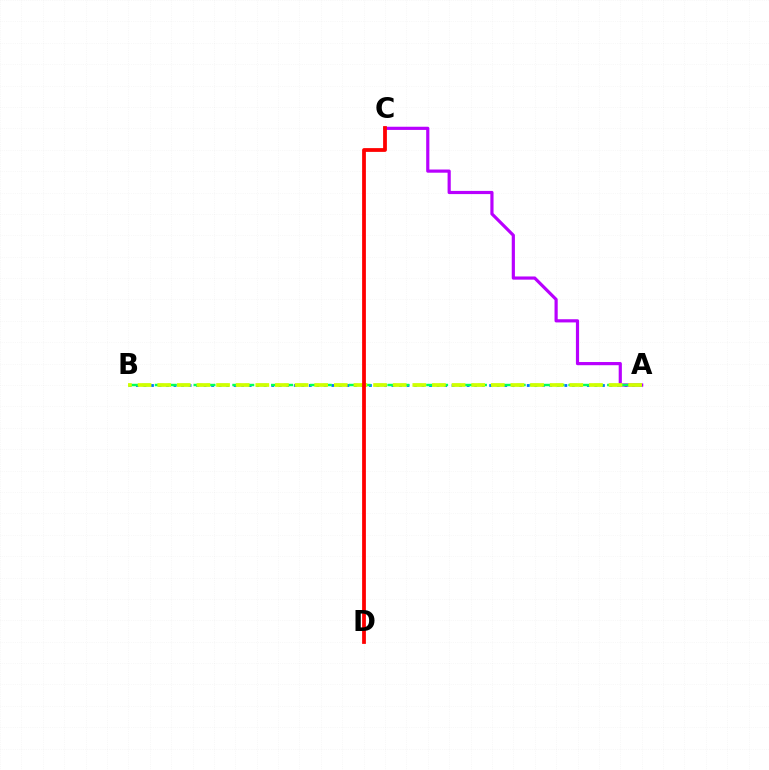{('A', 'B'): [{'color': '#0074ff', 'line_style': 'dotted', 'thickness': 2.04}, {'color': '#00ff5c', 'line_style': 'dashed', 'thickness': 1.76}, {'color': '#d1ff00', 'line_style': 'dashed', 'thickness': 2.67}], ('A', 'C'): [{'color': '#b900ff', 'line_style': 'solid', 'thickness': 2.29}], ('C', 'D'): [{'color': '#ff0000', 'line_style': 'solid', 'thickness': 2.72}]}